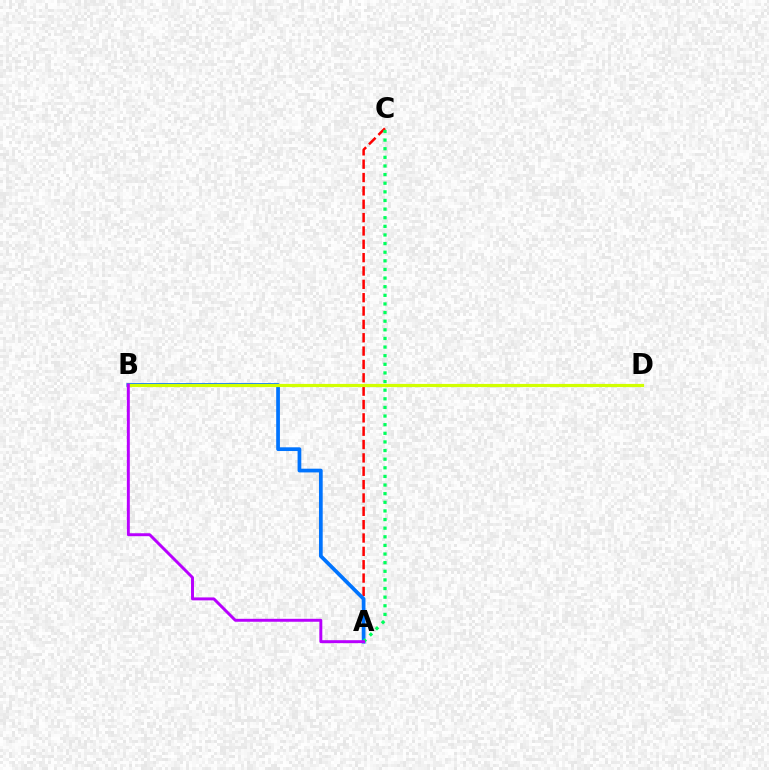{('A', 'C'): [{'color': '#ff0000', 'line_style': 'dashed', 'thickness': 1.81}, {'color': '#00ff5c', 'line_style': 'dotted', 'thickness': 2.34}], ('A', 'B'): [{'color': '#0074ff', 'line_style': 'solid', 'thickness': 2.68}, {'color': '#b900ff', 'line_style': 'solid', 'thickness': 2.12}], ('B', 'D'): [{'color': '#d1ff00', 'line_style': 'solid', 'thickness': 2.29}]}